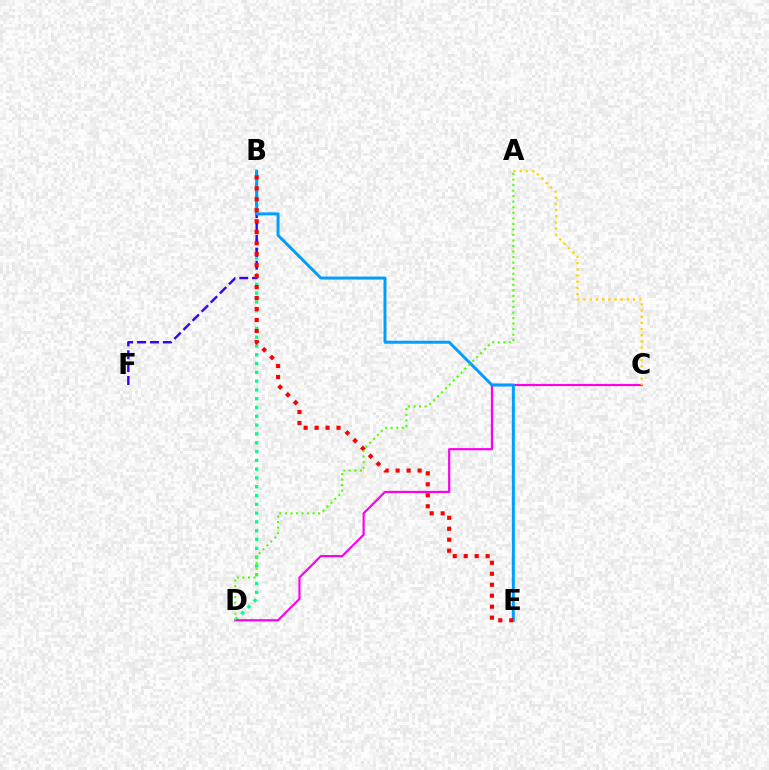{('B', 'D'): [{'color': '#00ff86', 'line_style': 'dotted', 'thickness': 2.39}], ('B', 'F'): [{'color': '#3700ff', 'line_style': 'dashed', 'thickness': 1.75}], ('C', 'D'): [{'color': '#ff00ed', 'line_style': 'solid', 'thickness': 1.57}], ('A', 'C'): [{'color': '#ffd500', 'line_style': 'dotted', 'thickness': 1.68}], ('B', 'E'): [{'color': '#009eff', 'line_style': 'solid', 'thickness': 2.14}, {'color': '#ff0000', 'line_style': 'dotted', 'thickness': 2.98}], ('A', 'D'): [{'color': '#4fff00', 'line_style': 'dotted', 'thickness': 1.5}]}